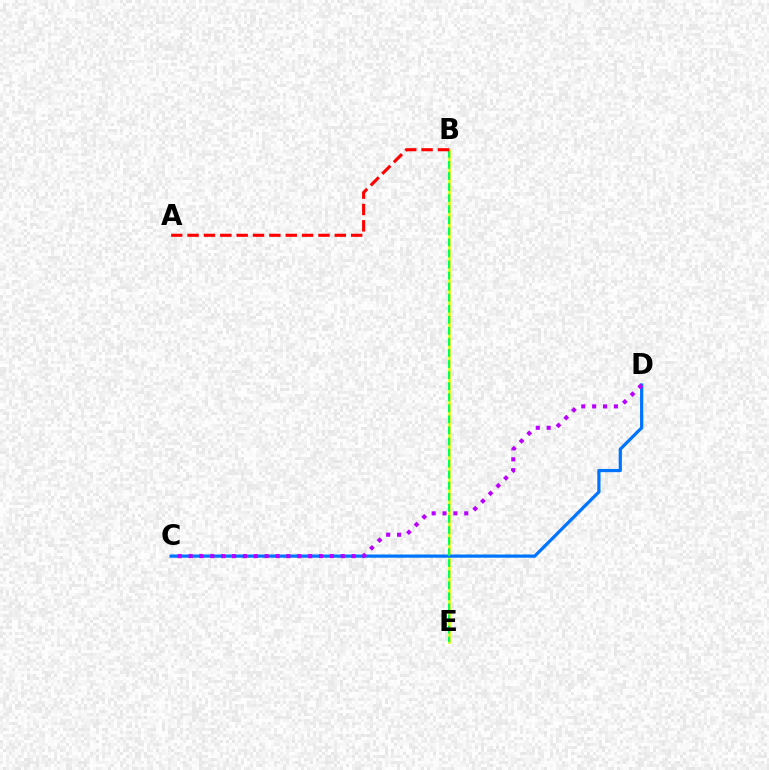{('B', 'E'): [{'color': '#d1ff00', 'line_style': 'solid', 'thickness': 1.84}, {'color': '#00ff5c', 'line_style': 'dashed', 'thickness': 1.5}], ('C', 'D'): [{'color': '#0074ff', 'line_style': 'solid', 'thickness': 2.32}, {'color': '#b900ff', 'line_style': 'dotted', 'thickness': 2.95}], ('A', 'B'): [{'color': '#ff0000', 'line_style': 'dashed', 'thickness': 2.22}]}